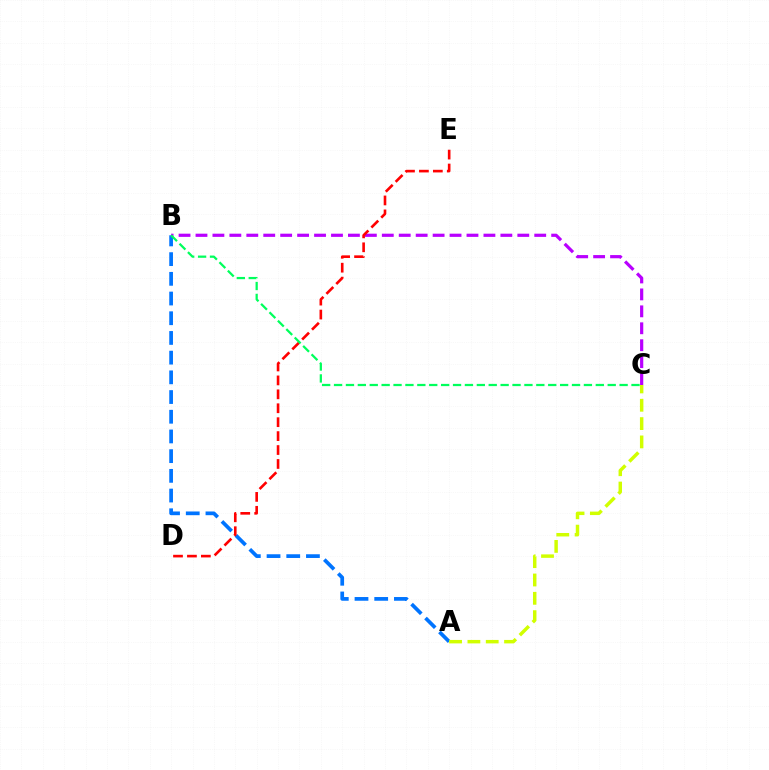{('A', 'B'): [{'color': '#0074ff', 'line_style': 'dashed', 'thickness': 2.68}], ('B', 'C'): [{'color': '#b900ff', 'line_style': 'dashed', 'thickness': 2.3}, {'color': '#00ff5c', 'line_style': 'dashed', 'thickness': 1.62}], ('D', 'E'): [{'color': '#ff0000', 'line_style': 'dashed', 'thickness': 1.89}], ('A', 'C'): [{'color': '#d1ff00', 'line_style': 'dashed', 'thickness': 2.49}]}